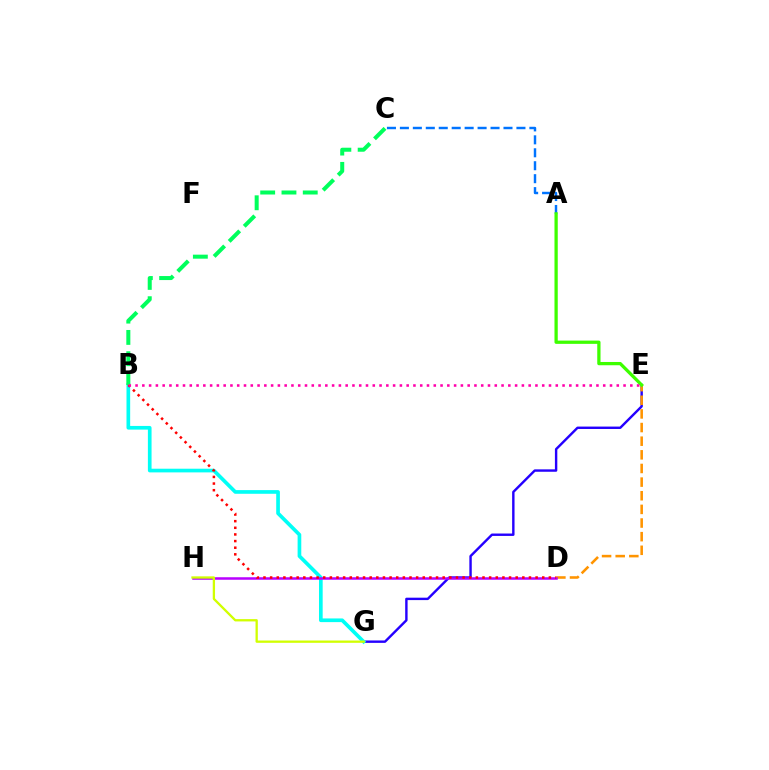{('E', 'G'): [{'color': '#2500ff', 'line_style': 'solid', 'thickness': 1.73}], ('A', 'C'): [{'color': '#0074ff', 'line_style': 'dashed', 'thickness': 1.76}], ('B', 'G'): [{'color': '#00fff6', 'line_style': 'solid', 'thickness': 2.64}], ('D', 'E'): [{'color': '#ff9400', 'line_style': 'dashed', 'thickness': 1.85}], ('D', 'H'): [{'color': '#b900ff', 'line_style': 'solid', 'thickness': 1.81}], ('B', 'D'): [{'color': '#ff0000', 'line_style': 'dotted', 'thickness': 1.8}], ('A', 'E'): [{'color': '#3dff00', 'line_style': 'solid', 'thickness': 2.35}], ('G', 'H'): [{'color': '#d1ff00', 'line_style': 'solid', 'thickness': 1.66}], ('B', 'C'): [{'color': '#00ff5c', 'line_style': 'dashed', 'thickness': 2.89}], ('B', 'E'): [{'color': '#ff00ac', 'line_style': 'dotted', 'thickness': 1.84}]}